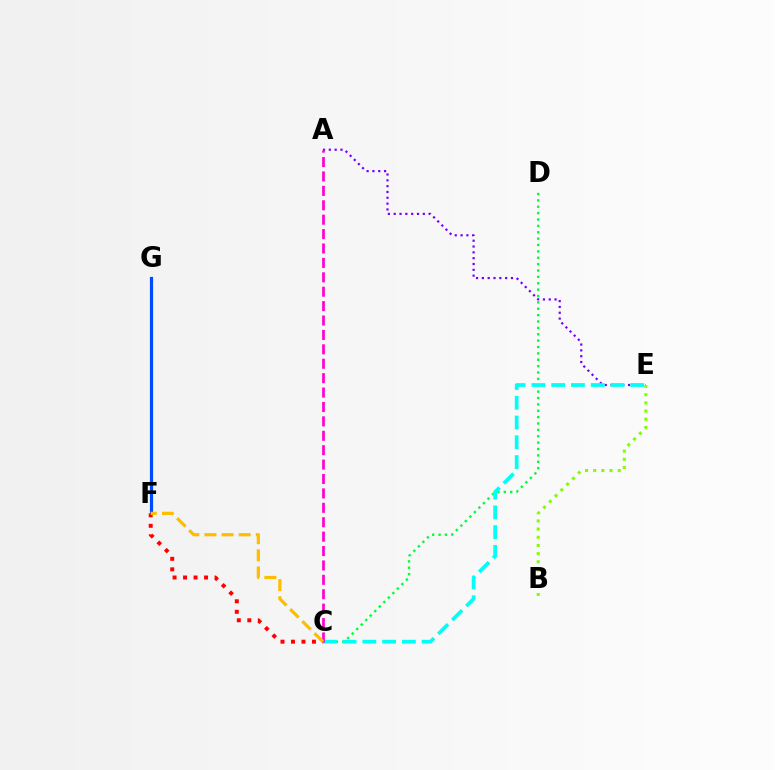{('A', 'E'): [{'color': '#7200ff', 'line_style': 'dotted', 'thickness': 1.58}], ('C', 'D'): [{'color': '#00ff39', 'line_style': 'dotted', 'thickness': 1.73}], ('F', 'G'): [{'color': '#004bff', 'line_style': 'solid', 'thickness': 2.3}], ('C', 'E'): [{'color': '#00fff6', 'line_style': 'dashed', 'thickness': 2.68}], ('A', 'C'): [{'color': '#ff00cf', 'line_style': 'dashed', 'thickness': 1.96}], ('C', 'F'): [{'color': '#ff0000', 'line_style': 'dotted', 'thickness': 2.85}, {'color': '#ffbd00', 'line_style': 'dashed', 'thickness': 2.33}], ('B', 'E'): [{'color': '#84ff00', 'line_style': 'dotted', 'thickness': 2.22}]}